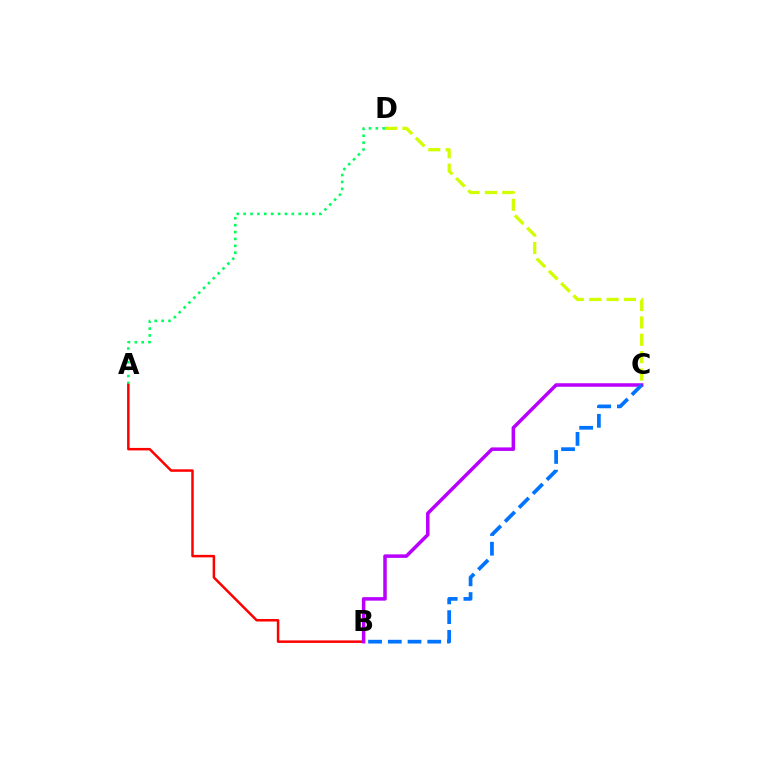{('A', 'D'): [{'color': '#00ff5c', 'line_style': 'dotted', 'thickness': 1.87}], ('A', 'B'): [{'color': '#ff0000', 'line_style': 'solid', 'thickness': 1.8}], ('B', 'C'): [{'color': '#b900ff', 'line_style': 'solid', 'thickness': 2.53}, {'color': '#0074ff', 'line_style': 'dashed', 'thickness': 2.68}], ('C', 'D'): [{'color': '#d1ff00', 'line_style': 'dashed', 'thickness': 2.36}]}